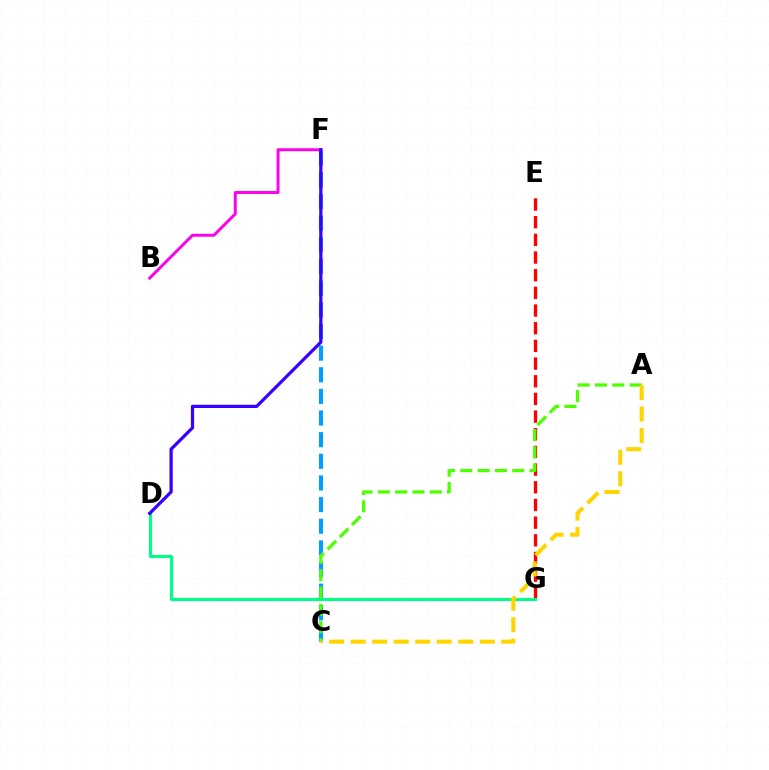{('C', 'F'): [{'color': '#009eff', 'line_style': 'dashed', 'thickness': 2.94}], ('E', 'G'): [{'color': '#ff0000', 'line_style': 'dashed', 'thickness': 2.4}], ('D', 'G'): [{'color': '#00ff86', 'line_style': 'solid', 'thickness': 2.22}], ('A', 'C'): [{'color': '#4fff00', 'line_style': 'dashed', 'thickness': 2.35}, {'color': '#ffd500', 'line_style': 'dashed', 'thickness': 2.92}], ('B', 'F'): [{'color': '#ff00ed', 'line_style': 'solid', 'thickness': 2.13}], ('D', 'F'): [{'color': '#3700ff', 'line_style': 'solid', 'thickness': 2.33}]}